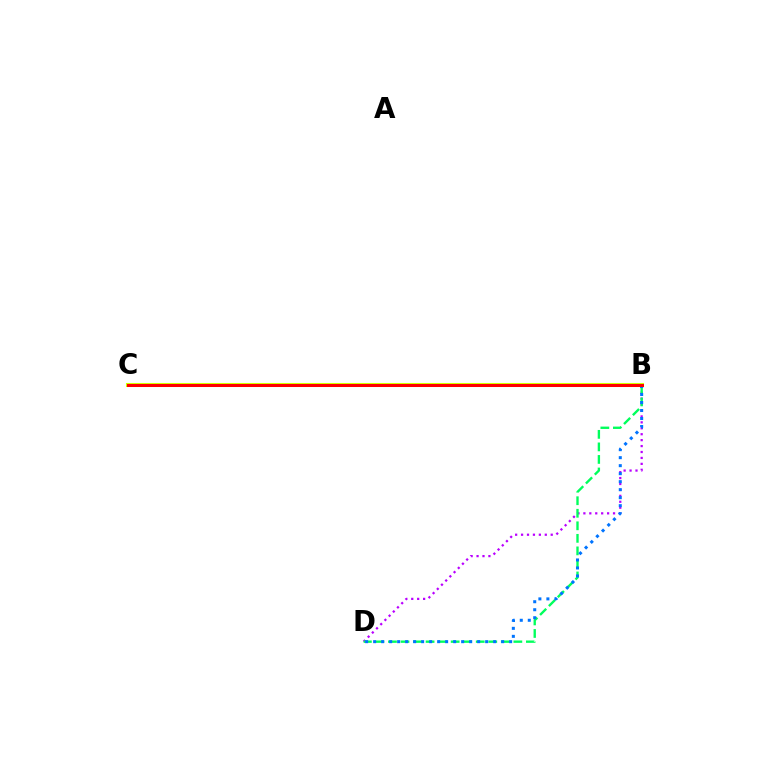{('B', 'D'): [{'color': '#b900ff', 'line_style': 'dotted', 'thickness': 1.61}, {'color': '#00ff5c', 'line_style': 'dashed', 'thickness': 1.7}, {'color': '#0074ff', 'line_style': 'dotted', 'thickness': 2.17}], ('B', 'C'): [{'color': '#d1ff00', 'line_style': 'solid', 'thickness': 2.93}, {'color': '#ff0000', 'line_style': 'solid', 'thickness': 2.15}]}